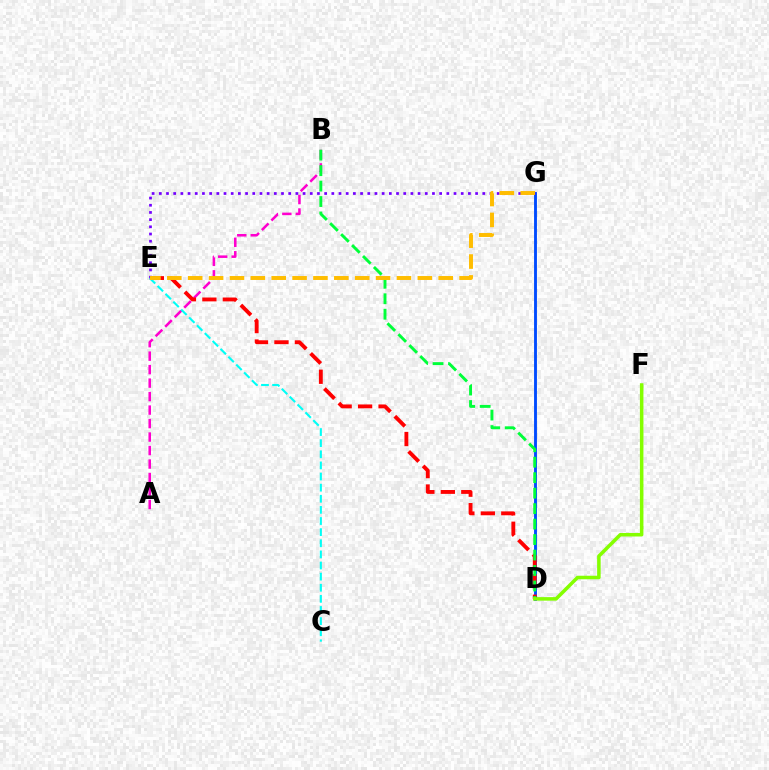{('A', 'B'): [{'color': '#ff00cf', 'line_style': 'dashed', 'thickness': 1.83}], ('D', 'G'): [{'color': '#004bff', 'line_style': 'solid', 'thickness': 2.07}], ('D', 'E'): [{'color': '#ff0000', 'line_style': 'dashed', 'thickness': 2.78}], ('E', 'G'): [{'color': '#7200ff', 'line_style': 'dotted', 'thickness': 1.95}, {'color': '#ffbd00', 'line_style': 'dashed', 'thickness': 2.84}], ('B', 'D'): [{'color': '#00ff39', 'line_style': 'dashed', 'thickness': 2.1}], ('D', 'F'): [{'color': '#84ff00', 'line_style': 'solid', 'thickness': 2.54}], ('C', 'E'): [{'color': '#00fff6', 'line_style': 'dashed', 'thickness': 1.51}]}